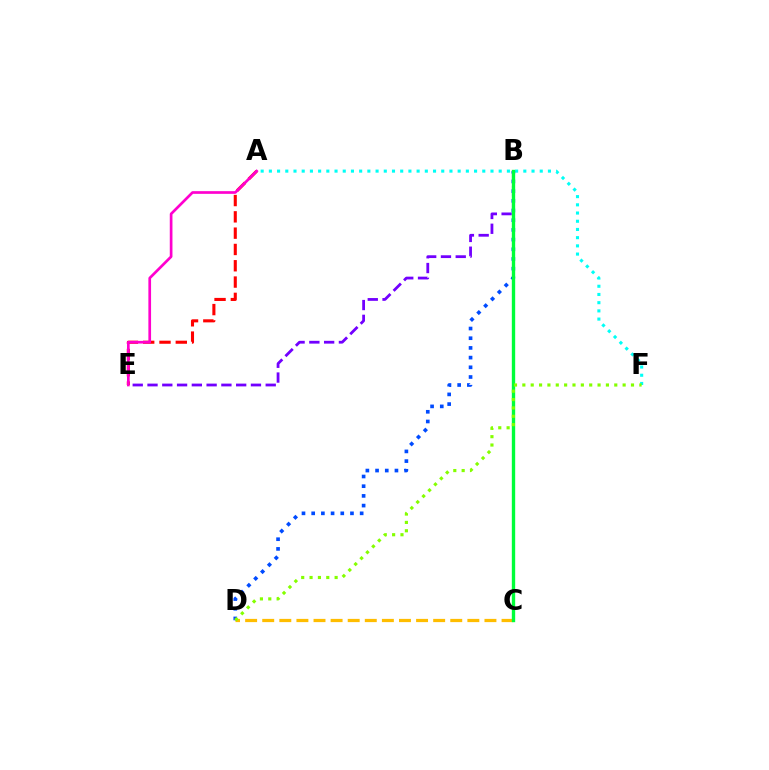{('C', 'D'): [{'color': '#ffbd00', 'line_style': 'dashed', 'thickness': 2.32}], ('A', 'E'): [{'color': '#ff0000', 'line_style': 'dashed', 'thickness': 2.21}, {'color': '#ff00cf', 'line_style': 'solid', 'thickness': 1.94}], ('A', 'F'): [{'color': '#00fff6', 'line_style': 'dotted', 'thickness': 2.23}], ('B', 'D'): [{'color': '#004bff', 'line_style': 'dotted', 'thickness': 2.63}], ('B', 'E'): [{'color': '#7200ff', 'line_style': 'dashed', 'thickness': 2.01}], ('B', 'C'): [{'color': '#00ff39', 'line_style': 'solid', 'thickness': 2.42}], ('D', 'F'): [{'color': '#84ff00', 'line_style': 'dotted', 'thickness': 2.27}]}